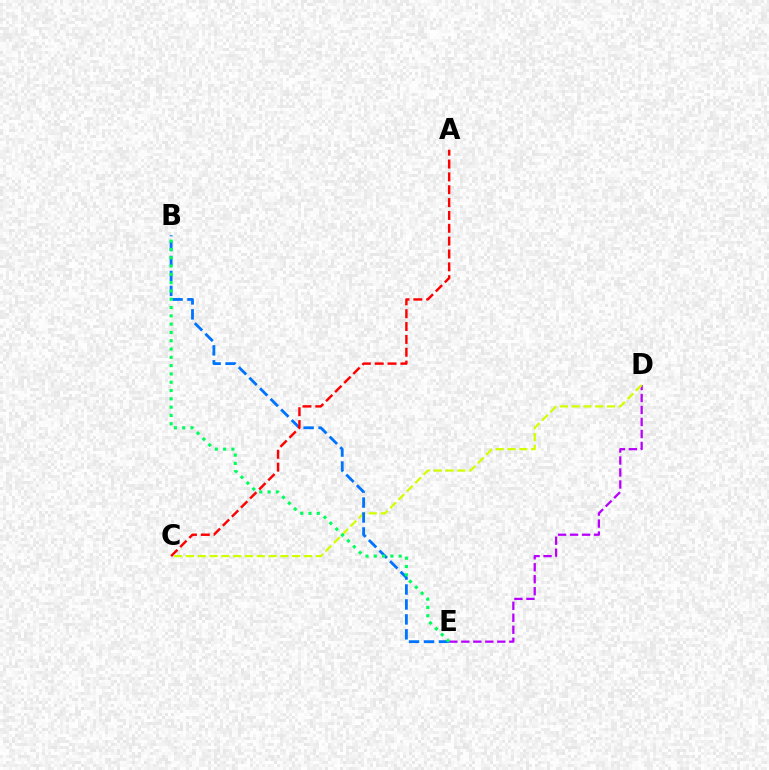{('D', 'E'): [{'color': '#b900ff', 'line_style': 'dashed', 'thickness': 1.63}], ('C', 'D'): [{'color': '#d1ff00', 'line_style': 'dashed', 'thickness': 1.6}], ('B', 'E'): [{'color': '#0074ff', 'line_style': 'dashed', 'thickness': 2.03}, {'color': '#00ff5c', 'line_style': 'dotted', 'thickness': 2.26}], ('A', 'C'): [{'color': '#ff0000', 'line_style': 'dashed', 'thickness': 1.75}]}